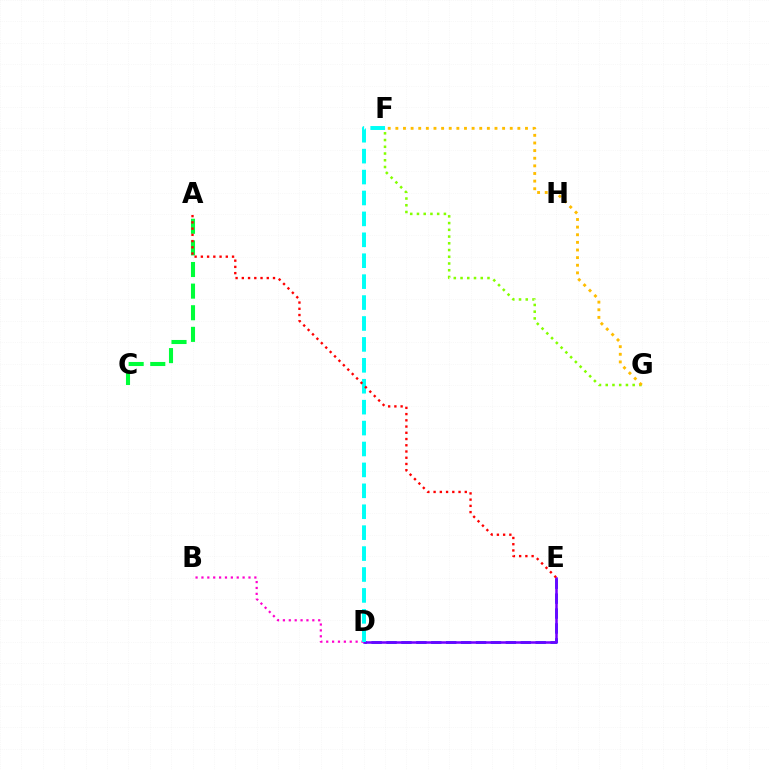{('D', 'E'): [{'color': '#004bff', 'line_style': 'dashed', 'thickness': 2.03}, {'color': '#7200ff', 'line_style': 'solid', 'thickness': 1.82}], ('B', 'D'): [{'color': '#ff00cf', 'line_style': 'dotted', 'thickness': 1.6}], ('A', 'C'): [{'color': '#00ff39', 'line_style': 'dashed', 'thickness': 2.94}], ('F', 'G'): [{'color': '#84ff00', 'line_style': 'dotted', 'thickness': 1.83}, {'color': '#ffbd00', 'line_style': 'dotted', 'thickness': 2.07}], ('D', 'F'): [{'color': '#00fff6', 'line_style': 'dashed', 'thickness': 2.84}], ('A', 'E'): [{'color': '#ff0000', 'line_style': 'dotted', 'thickness': 1.69}]}